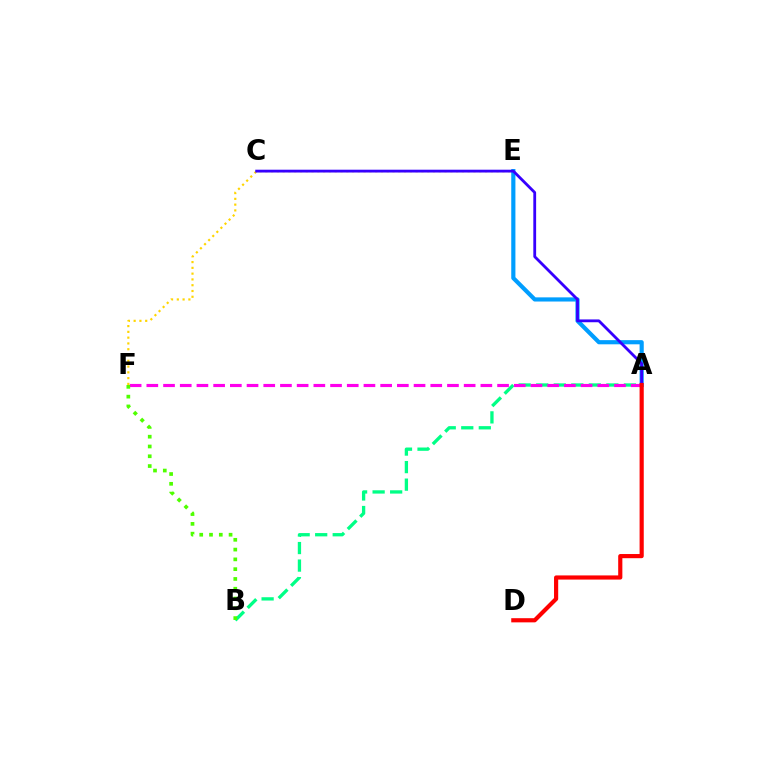{('A', 'E'): [{'color': '#009eff', 'line_style': 'solid', 'thickness': 3.0}], ('E', 'F'): [{'color': '#ffd500', 'line_style': 'dotted', 'thickness': 1.57}], ('A', 'B'): [{'color': '#00ff86', 'line_style': 'dashed', 'thickness': 2.38}], ('A', 'C'): [{'color': '#3700ff', 'line_style': 'solid', 'thickness': 2.02}], ('A', 'F'): [{'color': '#ff00ed', 'line_style': 'dashed', 'thickness': 2.27}], ('B', 'F'): [{'color': '#4fff00', 'line_style': 'dotted', 'thickness': 2.66}], ('A', 'D'): [{'color': '#ff0000', 'line_style': 'solid', 'thickness': 3.0}]}